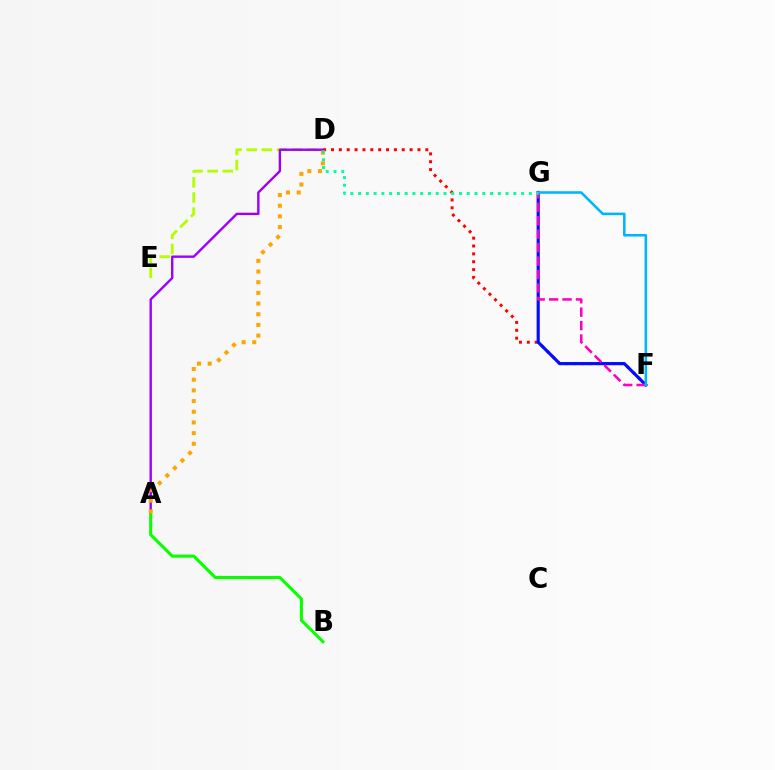{('D', 'F'): [{'color': '#ff0000', 'line_style': 'dotted', 'thickness': 2.14}], ('D', 'E'): [{'color': '#b3ff00', 'line_style': 'dashed', 'thickness': 2.05}], ('F', 'G'): [{'color': '#0010ff', 'line_style': 'solid', 'thickness': 2.27}, {'color': '#ff00bd', 'line_style': 'dashed', 'thickness': 1.83}, {'color': '#00b5ff', 'line_style': 'solid', 'thickness': 1.84}], ('A', 'D'): [{'color': '#9b00ff', 'line_style': 'solid', 'thickness': 1.71}, {'color': '#ffa500', 'line_style': 'dotted', 'thickness': 2.9}], ('A', 'B'): [{'color': '#08ff00', 'line_style': 'solid', 'thickness': 2.22}], ('D', 'G'): [{'color': '#00ff9d', 'line_style': 'dotted', 'thickness': 2.11}]}